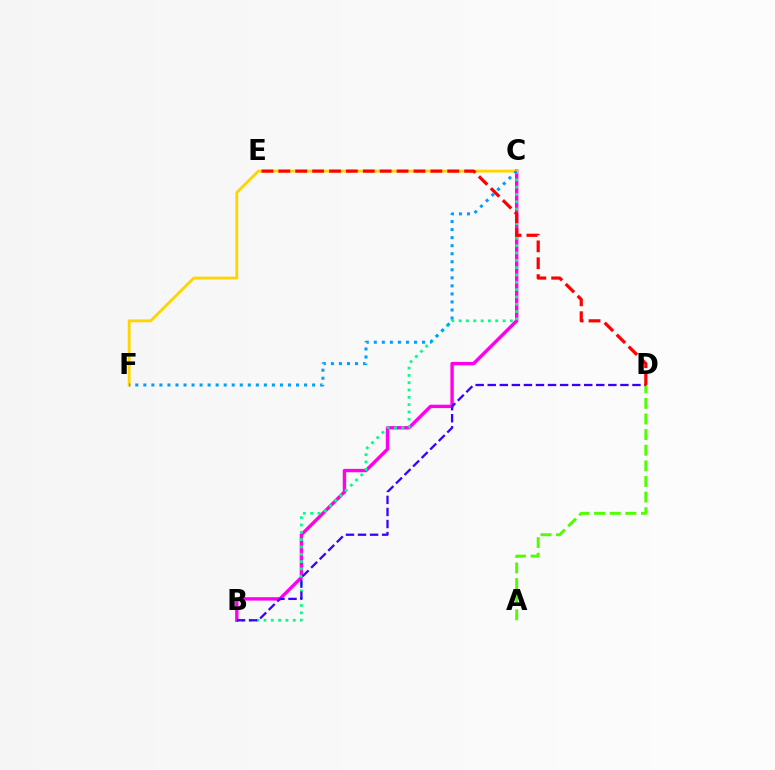{('B', 'C'): [{'color': '#ff00ed', 'line_style': 'solid', 'thickness': 2.44}, {'color': '#00ff86', 'line_style': 'dotted', 'thickness': 1.99}], ('A', 'D'): [{'color': '#4fff00', 'line_style': 'dashed', 'thickness': 2.12}], ('C', 'F'): [{'color': '#ffd500', 'line_style': 'solid', 'thickness': 2.04}, {'color': '#009eff', 'line_style': 'dotted', 'thickness': 2.18}], ('B', 'D'): [{'color': '#3700ff', 'line_style': 'dashed', 'thickness': 1.64}], ('D', 'E'): [{'color': '#ff0000', 'line_style': 'dashed', 'thickness': 2.29}]}